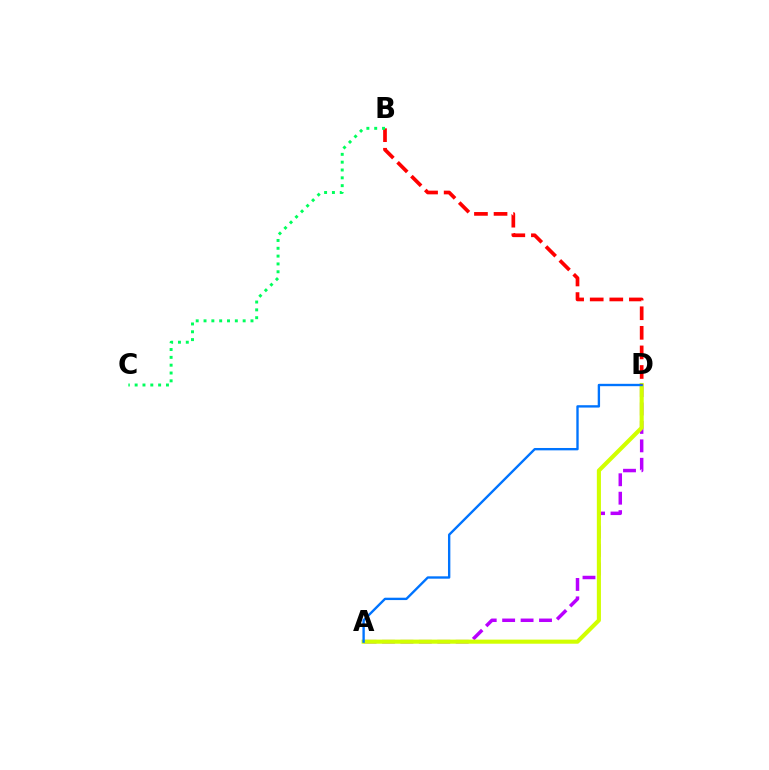{('A', 'D'): [{'color': '#b900ff', 'line_style': 'dashed', 'thickness': 2.5}, {'color': '#d1ff00', 'line_style': 'solid', 'thickness': 2.95}, {'color': '#0074ff', 'line_style': 'solid', 'thickness': 1.7}], ('B', 'D'): [{'color': '#ff0000', 'line_style': 'dashed', 'thickness': 2.66}], ('B', 'C'): [{'color': '#00ff5c', 'line_style': 'dotted', 'thickness': 2.13}]}